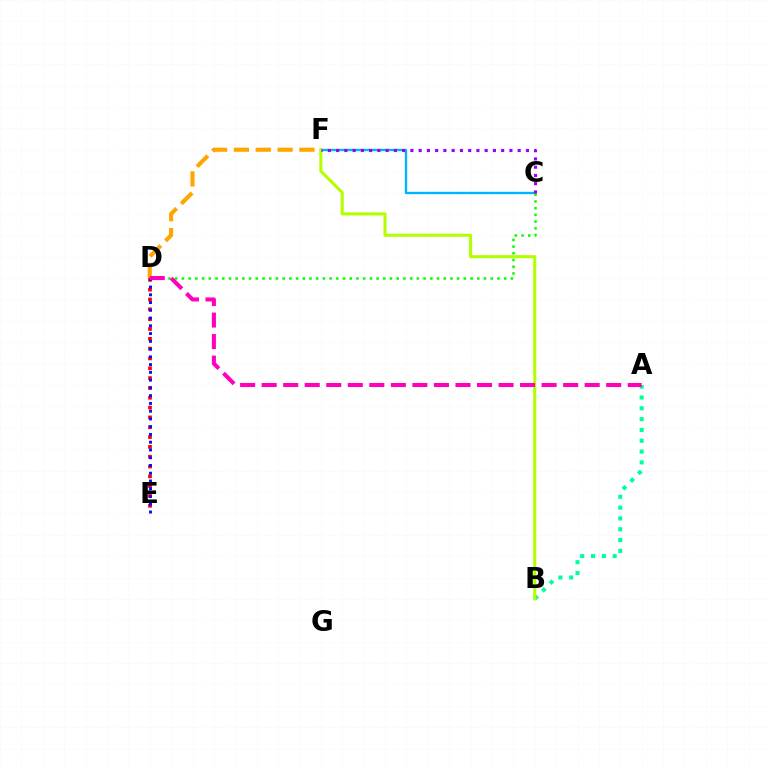{('D', 'F'): [{'color': '#ffa500', 'line_style': 'dashed', 'thickness': 2.97}], ('C', 'F'): [{'color': '#00b5ff', 'line_style': 'solid', 'thickness': 1.7}, {'color': '#9b00ff', 'line_style': 'dotted', 'thickness': 2.24}], ('A', 'B'): [{'color': '#00ff9d', 'line_style': 'dotted', 'thickness': 2.94}], ('C', 'D'): [{'color': '#08ff00', 'line_style': 'dotted', 'thickness': 1.82}], ('D', 'E'): [{'color': '#ff0000', 'line_style': 'dotted', 'thickness': 2.67}, {'color': '#0010ff', 'line_style': 'dotted', 'thickness': 2.11}], ('B', 'F'): [{'color': '#b3ff00', 'line_style': 'solid', 'thickness': 2.21}], ('A', 'D'): [{'color': '#ff00bd', 'line_style': 'dashed', 'thickness': 2.93}]}